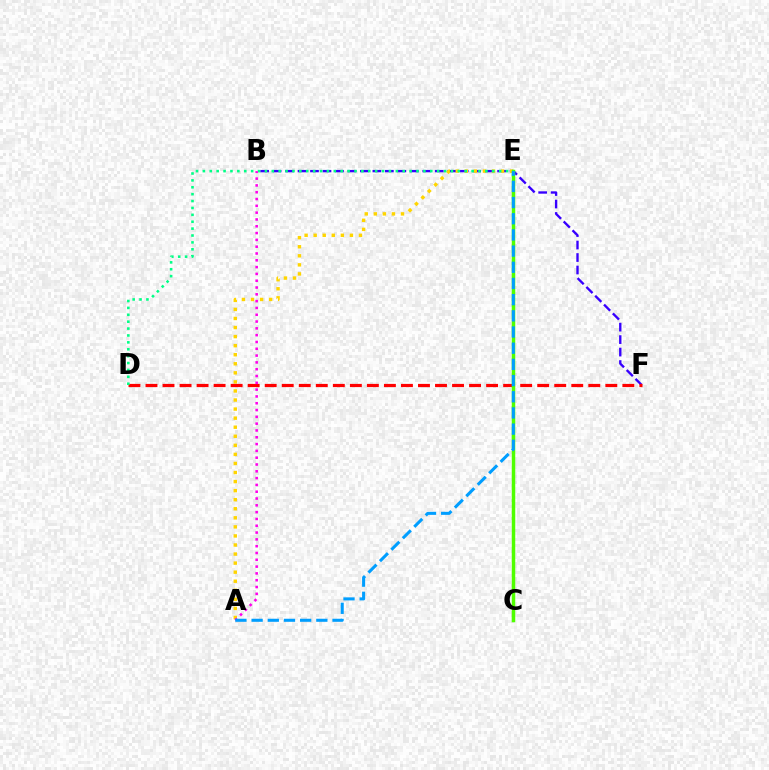{('B', 'F'): [{'color': '#3700ff', 'line_style': 'dashed', 'thickness': 1.69}], ('A', 'E'): [{'color': '#ffd500', 'line_style': 'dotted', 'thickness': 2.46}, {'color': '#009eff', 'line_style': 'dashed', 'thickness': 2.2}], ('D', 'F'): [{'color': '#ff0000', 'line_style': 'dashed', 'thickness': 2.31}], ('C', 'E'): [{'color': '#4fff00', 'line_style': 'solid', 'thickness': 2.51}], ('D', 'E'): [{'color': '#00ff86', 'line_style': 'dotted', 'thickness': 1.87}], ('A', 'B'): [{'color': '#ff00ed', 'line_style': 'dotted', 'thickness': 1.85}]}